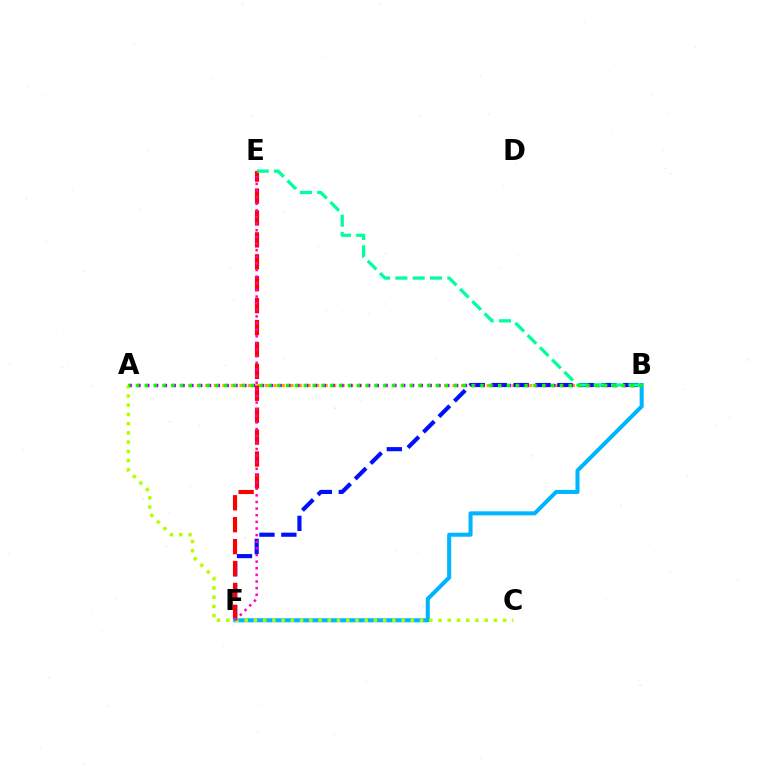{('A', 'B'): [{'color': '#ffa500', 'line_style': 'dotted', 'thickness': 2.32}, {'color': '#9b00ff', 'line_style': 'dotted', 'thickness': 2.4}, {'color': '#08ff00', 'line_style': 'dotted', 'thickness': 2.4}], ('B', 'F'): [{'color': '#0010ff', 'line_style': 'dashed', 'thickness': 2.98}, {'color': '#00b5ff', 'line_style': 'solid', 'thickness': 2.91}], ('E', 'F'): [{'color': '#ff0000', 'line_style': 'dashed', 'thickness': 2.98}, {'color': '#ff00bd', 'line_style': 'dotted', 'thickness': 1.8}], ('A', 'C'): [{'color': '#b3ff00', 'line_style': 'dotted', 'thickness': 2.51}], ('B', 'E'): [{'color': '#00ff9d', 'line_style': 'dashed', 'thickness': 2.35}]}